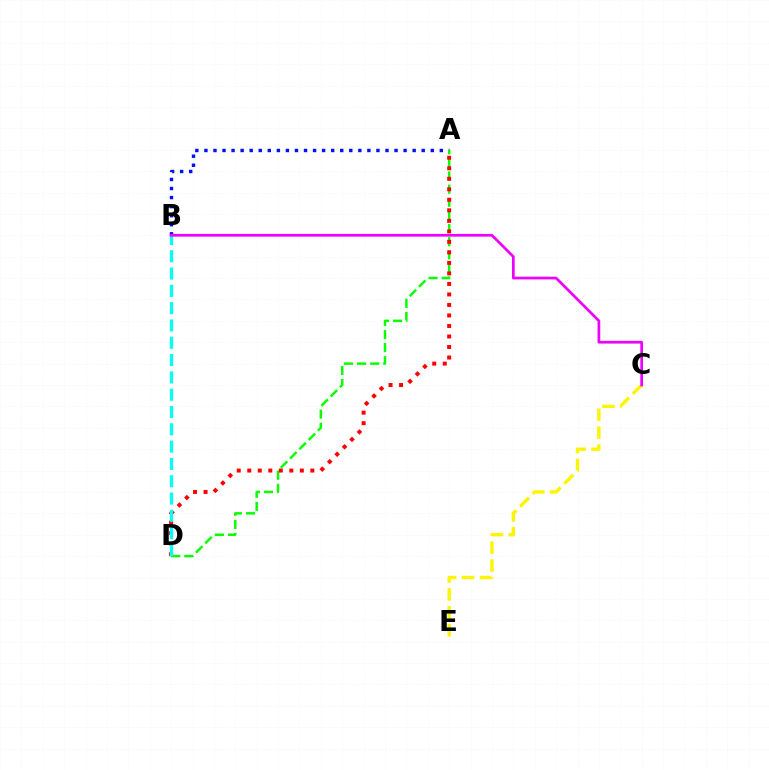{('A', 'B'): [{'color': '#0010ff', 'line_style': 'dotted', 'thickness': 2.46}], ('A', 'D'): [{'color': '#08ff00', 'line_style': 'dashed', 'thickness': 1.78}, {'color': '#ff0000', 'line_style': 'dotted', 'thickness': 2.86}], ('C', 'E'): [{'color': '#fcf500', 'line_style': 'dashed', 'thickness': 2.43}], ('B', 'D'): [{'color': '#00fff6', 'line_style': 'dashed', 'thickness': 2.35}], ('B', 'C'): [{'color': '#ee00ff', 'line_style': 'solid', 'thickness': 1.95}]}